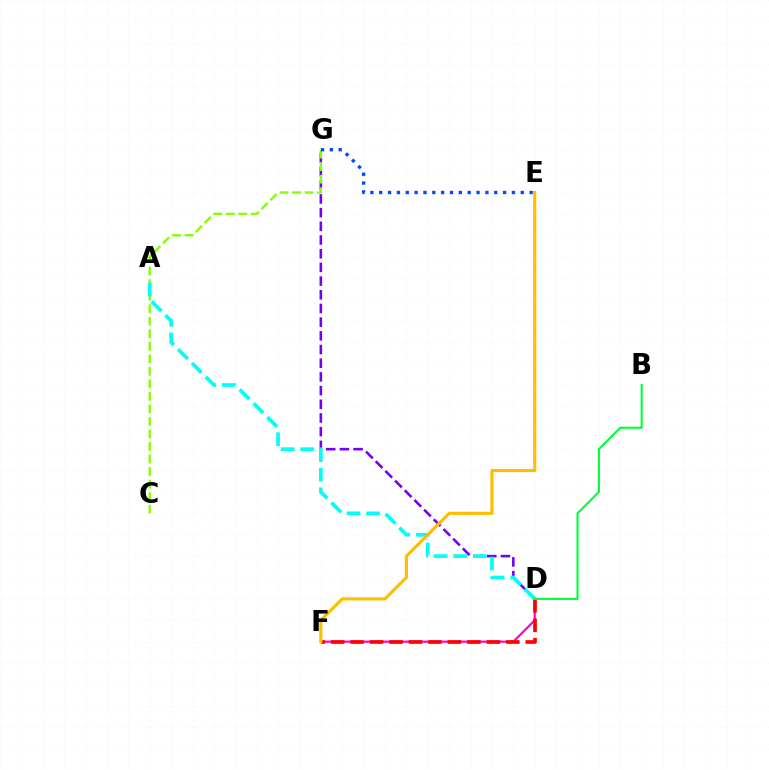{('D', 'F'): [{'color': '#ff00cf', 'line_style': 'solid', 'thickness': 1.57}, {'color': '#ff0000', 'line_style': 'dashed', 'thickness': 2.64}], ('D', 'G'): [{'color': '#7200ff', 'line_style': 'dashed', 'thickness': 1.86}], ('C', 'G'): [{'color': '#84ff00', 'line_style': 'dashed', 'thickness': 1.7}], ('A', 'D'): [{'color': '#00fff6', 'line_style': 'dashed', 'thickness': 2.66}], ('E', 'G'): [{'color': '#004bff', 'line_style': 'dotted', 'thickness': 2.4}], ('E', 'F'): [{'color': '#ffbd00', 'line_style': 'solid', 'thickness': 2.25}], ('B', 'D'): [{'color': '#00ff39', 'line_style': 'solid', 'thickness': 1.52}]}